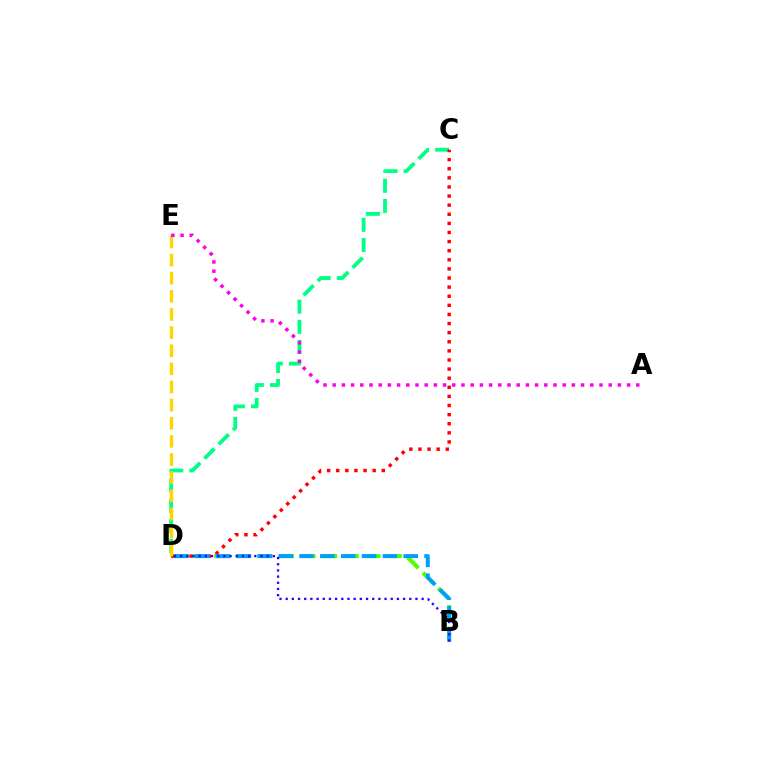{('B', 'D'): [{'color': '#4fff00', 'line_style': 'dashed', 'thickness': 2.93}, {'color': '#009eff', 'line_style': 'dashed', 'thickness': 2.83}, {'color': '#3700ff', 'line_style': 'dotted', 'thickness': 1.68}], ('C', 'D'): [{'color': '#00ff86', 'line_style': 'dashed', 'thickness': 2.74}, {'color': '#ff0000', 'line_style': 'dotted', 'thickness': 2.47}], ('D', 'E'): [{'color': '#ffd500', 'line_style': 'dashed', 'thickness': 2.46}], ('A', 'E'): [{'color': '#ff00ed', 'line_style': 'dotted', 'thickness': 2.5}]}